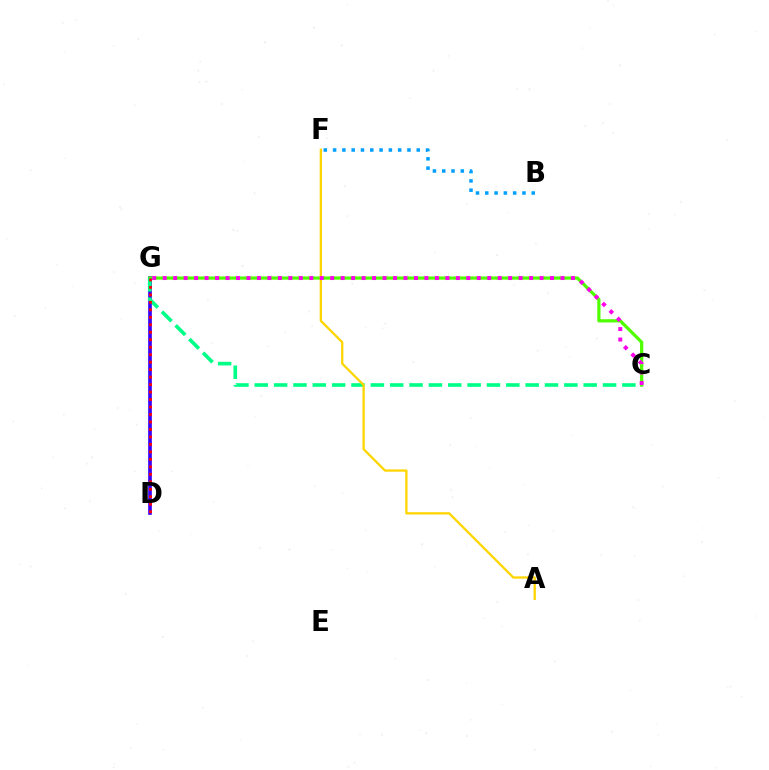{('D', 'G'): [{'color': '#3700ff', 'line_style': 'solid', 'thickness': 2.64}, {'color': '#ff0000', 'line_style': 'dotted', 'thickness': 2.03}], ('C', 'G'): [{'color': '#4fff00', 'line_style': 'solid', 'thickness': 2.32}, {'color': '#00ff86', 'line_style': 'dashed', 'thickness': 2.63}, {'color': '#ff00ed', 'line_style': 'dotted', 'thickness': 2.84}], ('B', 'F'): [{'color': '#009eff', 'line_style': 'dotted', 'thickness': 2.53}], ('A', 'F'): [{'color': '#ffd500', 'line_style': 'solid', 'thickness': 1.64}]}